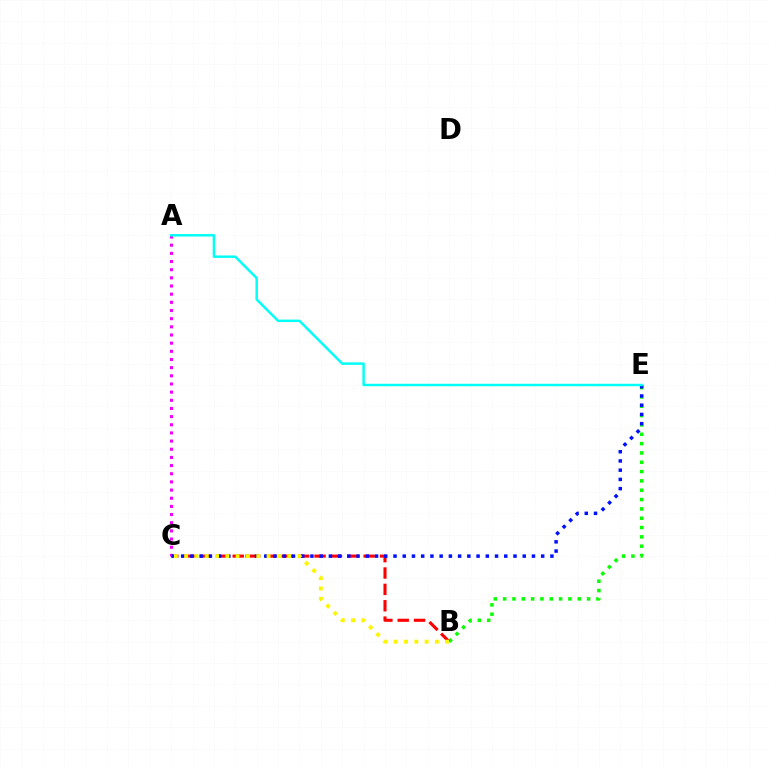{('A', 'C'): [{'color': '#ee00ff', 'line_style': 'dotted', 'thickness': 2.22}], ('B', 'E'): [{'color': '#08ff00', 'line_style': 'dotted', 'thickness': 2.53}], ('B', 'C'): [{'color': '#ff0000', 'line_style': 'dashed', 'thickness': 2.22}, {'color': '#fcf500', 'line_style': 'dotted', 'thickness': 2.8}], ('C', 'E'): [{'color': '#0010ff', 'line_style': 'dotted', 'thickness': 2.51}], ('A', 'E'): [{'color': '#00fff6', 'line_style': 'solid', 'thickness': 1.77}]}